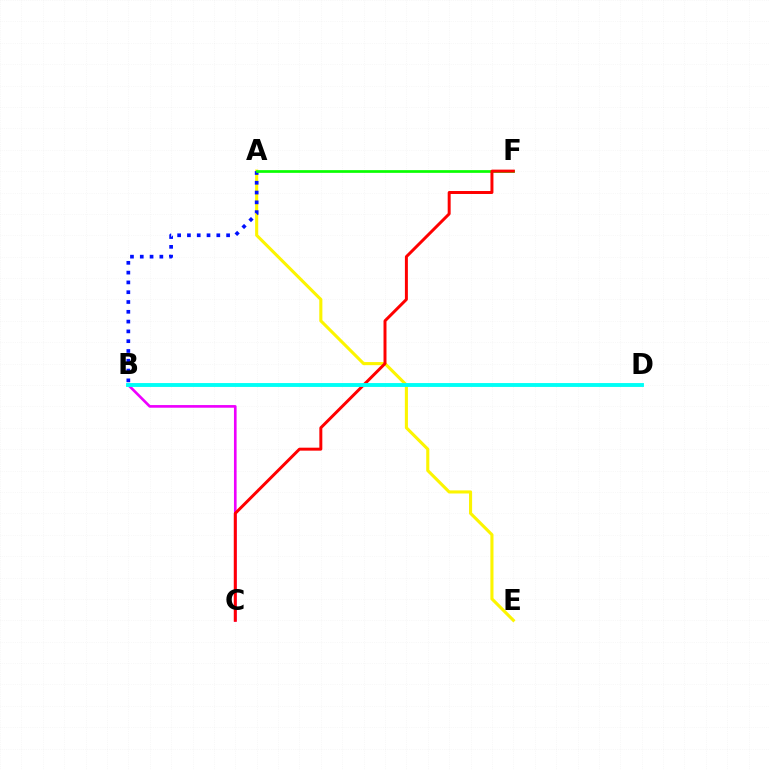{('A', 'E'): [{'color': '#fcf500', 'line_style': 'solid', 'thickness': 2.23}], ('B', 'C'): [{'color': '#ee00ff', 'line_style': 'solid', 'thickness': 1.91}], ('A', 'B'): [{'color': '#0010ff', 'line_style': 'dotted', 'thickness': 2.66}], ('A', 'F'): [{'color': '#08ff00', 'line_style': 'solid', 'thickness': 1.95}], ('C', 'F'): [{'color': '#ff0000', 'line_style': 'solid', 'thickness': 2.14}], ('B', 'D'): [{'color': '#00fff6', 'line_style': 'solid', 'thickness': 2.79}]}